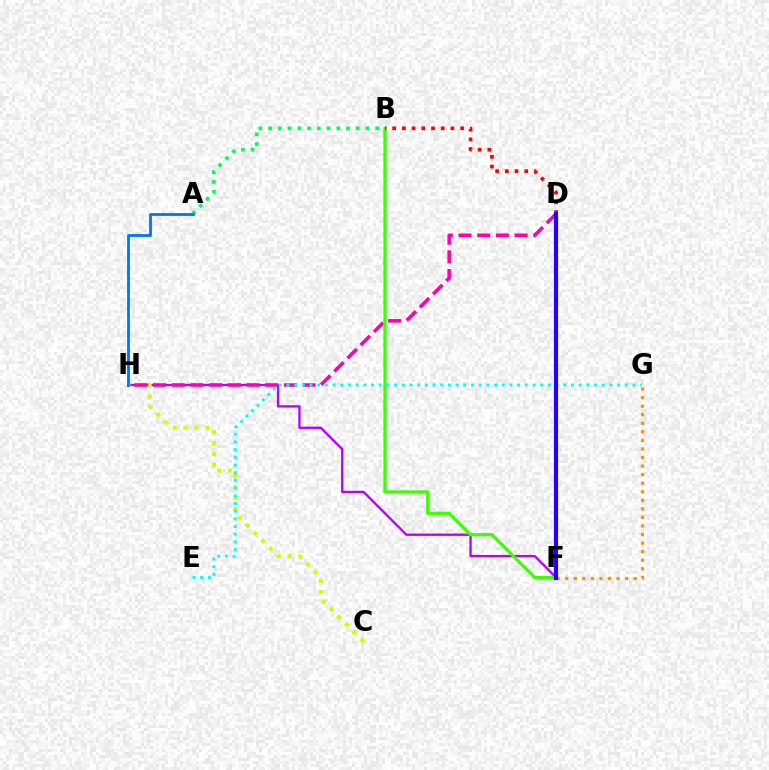{('A', 'B'): [{'color': '#00ff5c', 'line_style': 'dotted', 'thickness': 2.64}], ('F', 'H'): [{'color': '#b900ff', 'line_style': 'solid', 'thickness': 1.68}], ('C', 'H'): [{'color': '#d1ff00', 'line_style': 'dotted', 'thickness': 2.96}], ('F', 'G'): [{'color': '#ff9400', 'line_style': 'dotted', 'thickness': 2.32}], ('D', 'H'): [{'color': '#ff00ac', 'line_style': 'dashed', 'thickness': 2.54}], ('B', 'F'): [{'color': '#3dff00', 'line_style': 'solid', 'thickness': 2.34}], ('B', 'D'): [{'color': '#ff0000', 'line_style': 'dotted', 'thickness': 2.64}], ('E', 'G'): [{'color': '#00fff6', 'line_style': 'dotted', 'thickness': 2.09}], ('A', 'H'): [{'color': '#0074ff', 'line_style': 'solid', 'thickness': 2.02}], ('D', 'F'): [{'color': '#2500ff', 'line_style': 'solid', 'thickness': 2.99}]}